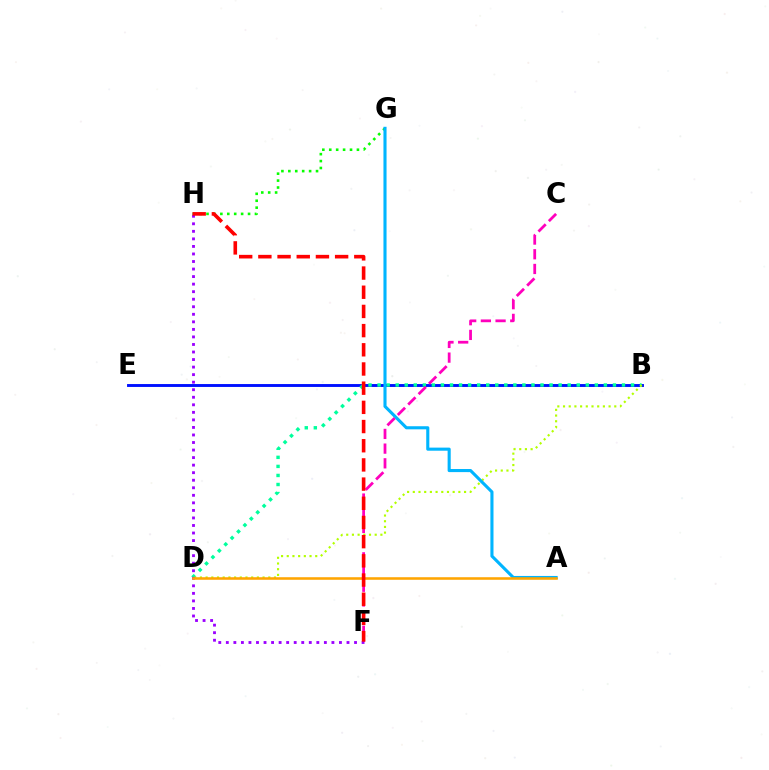{('G', 'H'): [{'color': '#08ff00', 'line_style': 'dotted', 'thickness': 1.88}], ('B', 'E'): [{'color': '#0010ff', 'line_style': 'solid', 'thickness': 2.09}], ('B', 'D'): [{'color': '#00ff9d', 'line_style': 'dotted', 'thickness': 2.46}, {'color': '#b3ff00', 'line_style': 'dotted', 'thickness': 1.55}], ('A', 'G'): [{'color': '#00b5ff', 'line_style': 'solid', 'thickness': 2.23}], ('C', 'F'): [{'color': '#ff00bd', 'line_style': 'dashed', 'thickness': 2.0}], ('F', 'H'): [{'color': '#9b00ff', 'line_style': 'dotted', 'thickness': 2.05}, {'color': '#ff0000', 'line_style': 'dashed', 'thickness': 2.61}], ('A', 'D'): [{'color': '#ffa500', 'line_style': 'solid', 'thickness': 1.84}]}